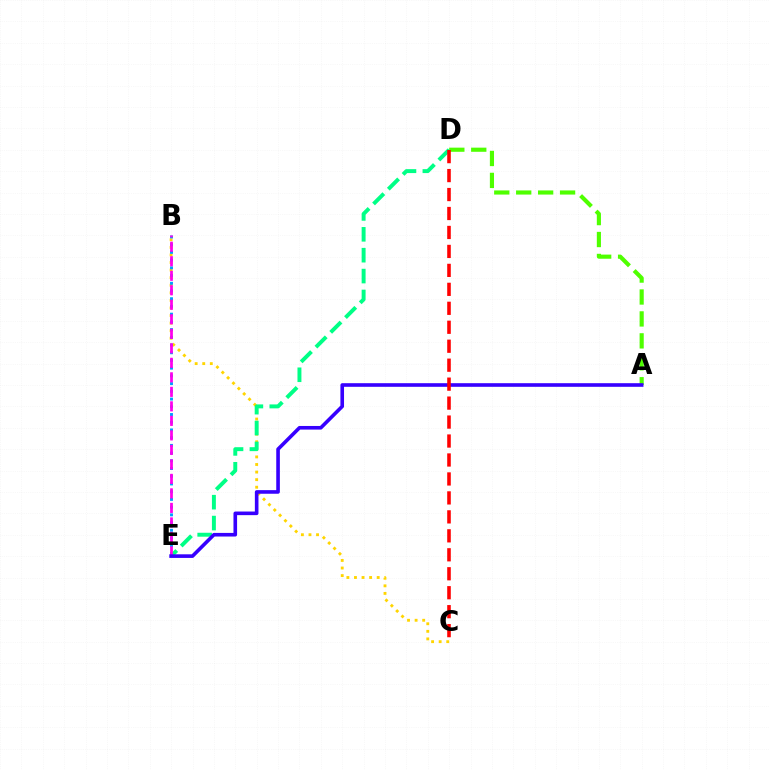{('B', 'C'): [{'color': '#ffd500', 'line_style': 'dotted', 'thickness': 2.06}], ('B', 'E'): [{'color': '#009eff', 'line_style': 'dotted', 'thickness': 2.1}, {'color': '#ff00ed', 'line_style': 'dashed', 'thickness': 1.97}], ('A', 'D'): [{'color': '#4fff00', 'line_style': 'dashed', 'thickness': 2.98}], ('D', 'E'): [{'color': '#00ff86', 'line_style': 'dashed', 'thickness': 2.84}], ('A', 'E'): [{'color': '#3700ff', 'line_style': 'solid', 'thickness': 2.6}], ('C', 'D'): [{'color': '#ff0000', 'line_style': 'dashed', 'thickness': 2.58}]}